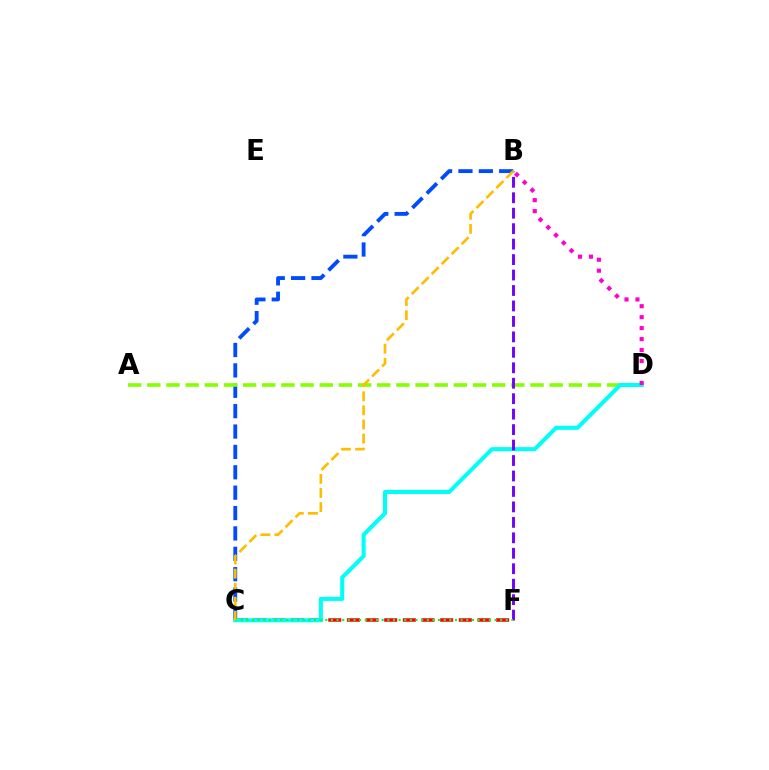{('B', 'C'): [{'color': '#004bff', 'line_style': 'dashed', 'thickness': 2.77}, {'color': '#ffbd00', 'line_style': 'dashed', 'thickness': 1.92}], ('C', 'F'): [{'color': '#ff0000', 'line_style': 'dashed', 'thickness': 2.53}, {'color': '#00ff39', 'line_style': 'dotted', 'thickness': 1.53}], ('A', 'D'): [{'color': '#84ff00', 'line_style': 'dashed', 'thickness': 2.6}], ('C', 'D'): [{'color': '#00fff6', 'line_style': 'solid', 'thickness': 2.92}], ('B', 'F'): [{'color': '#7200ff', 'line_style': 'dashed', 'thickness': 2.1}], ('B', 'D'): [{'color': '#ff00cf', 'line_style': 'dotted', 'thickness': 2.98}]}